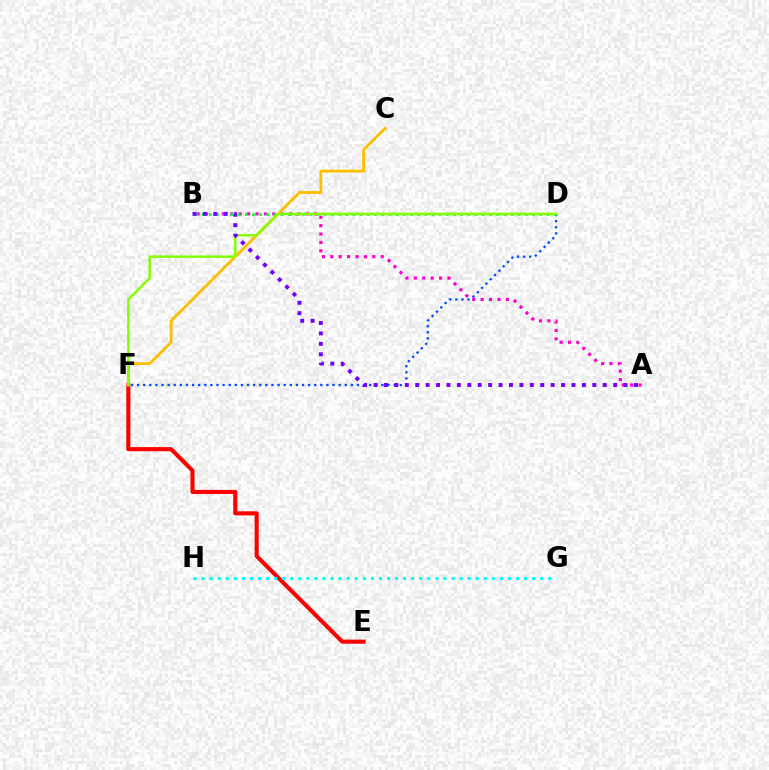{('A', 'B'): [{'color': '#ff00cf', 'line_style': 'dotted', 'thickness': 2.28}, {'color': '#7200ff', 'line_style': 'dotted', 'thickness': 2.83}], ('D', 'F'): [{'color': '#004bff', 'line_style': 'dotted', 'thickness': 1.66}, {'color': '#84ff00', 'line_style': 'solid', 'thickness': 1.79}], ('E', 'F'): [{'color': '#ff0000', 'line_style': 'solid', 'thickness': 2.95}], ('B', 'D'): [{'color': '#00ff39', 'line_style': 'dotted', 'thickness': 1.95}], ('G', 'H'): [{'color': '#00fff6', 'line_style': 'dotted', 'thickness': 2.19}], ('C', 'F'): [{'color': '#ffbd00', 'line_style': 'solid', 'thickness': 2.03}]}